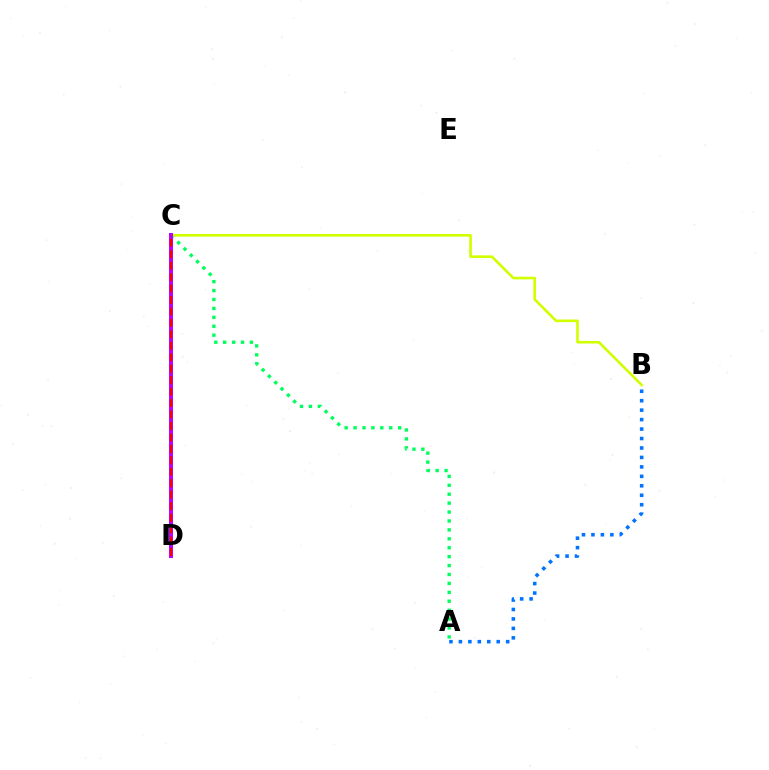{('A', 'C'): [{'color': '#00ff5c', 'line_style': 'dotted', 'thickness': 2.42}], ('B', 'C'): [{'color': '#d1ff00', 'line_style': 'solid', 'thickness': 1.89}], ('C', 'D'): [{'color': '#b900ff', 'line_style': 'solid', 'thickness': 2.86}, {'color': '#ff0000', 'line_style': 'dashed', 'thickness': 1.56}], ('A', 'B'): [{'color': '#0074ff', 'line_style': 'dotted', 'thickness': 2.57}]}